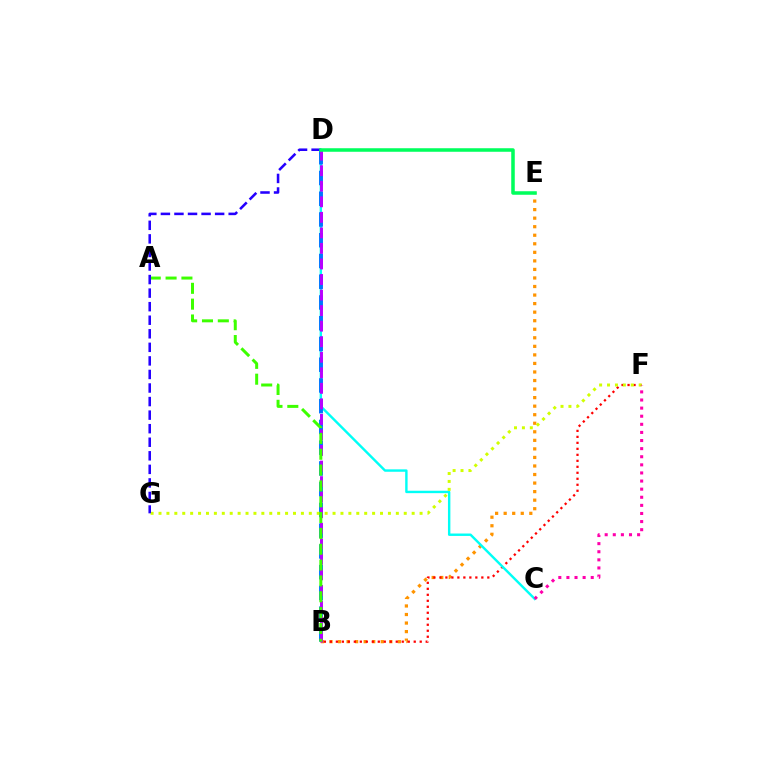{('B', 'E'): [{'color': '#ff9400', 'line_style': 'dotted', 'thickness': 2.32}], ('B', 'F'): [{'color': '#ff0000', 'line_style': 'dotted', 'thickness': 1.63}], ('C', 'D'): [{'color': '#00fff6', 'line_style': 'solid', 'thickness': 1.74}], ('B', 'D'): [{'color': '#0074ff', 'line_style': 'dashed', 'thickness': 2.82}, {'color': '#b900ff', 'line_style': 'dashed', 'thickness': 2.11}], ('F', 'G'): [{'color': '#d1ff00', 'line_style': 'dotted', 'thickness': 2.15}], ('A', 'B'): [{'color': '#3dff00', 'line_style': 'dashed', 'thickness': 2.15}], ('C', 'F'): [{'color': '#ff00ac', 'line_style': 'dotted', 'thickness': 2.2}], ('D', 'G'): [{'color': '#2500ff', 'line_style': 'dashed', 'thickness': 1.84}], ('D', 'E'): [{'color': '#00ff5c', 'line_style': 'solid', 'thickness': 2.54}]}